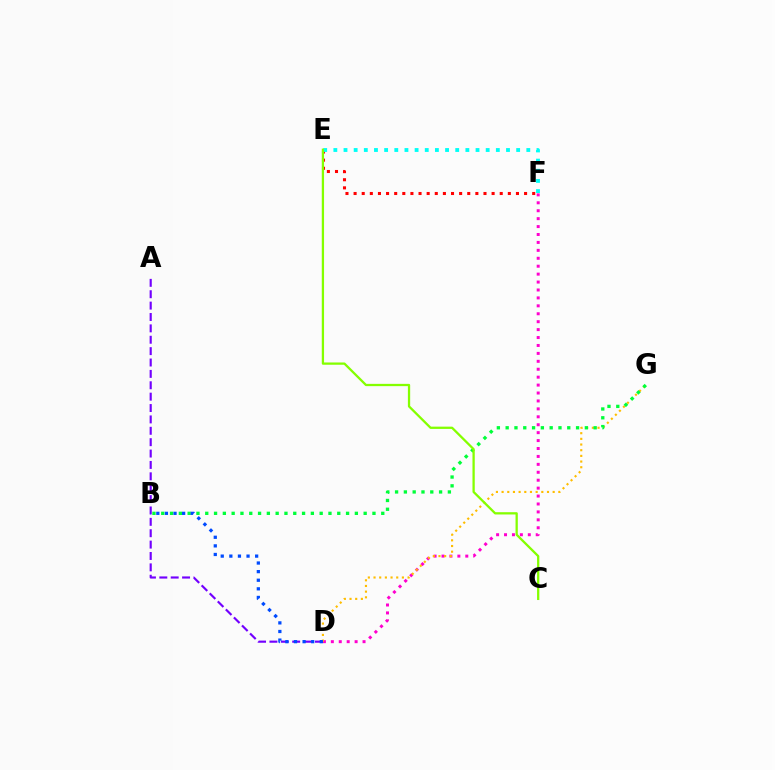{('D', 'F'): [{'color': '#ff00cf', 'line_style': 'dotted', 'thickness': 2.15}], ('E', 'F'): [{'color': '#ff0000', 'line_style': 'dotted', 'thickness': 2.21}, {'color': '#00fff6', 'line_style': 'dotted', 'thickness': 2.76}], ('D', 'G'): [{'color': '#ffbd00', 'line_style': 'dotted', 'thickness': 1.54}], ('A', 'D'): [{'color': '#7200ff', 'line_style': 'dashed', 'thickness': 1.55}], ('B', 'G'): [{'color': '#00ff39', 'line_style': 'dotted', 'thickness': 2.39}], ('B', 'D'): [{'color': '#004bff', 'line_style': 'dotted', 'thickness': 2.34}], ('C', 'E'): [{'color': '#84ff00', 'line_style': 'solid', 'thickness': 1.64}]}